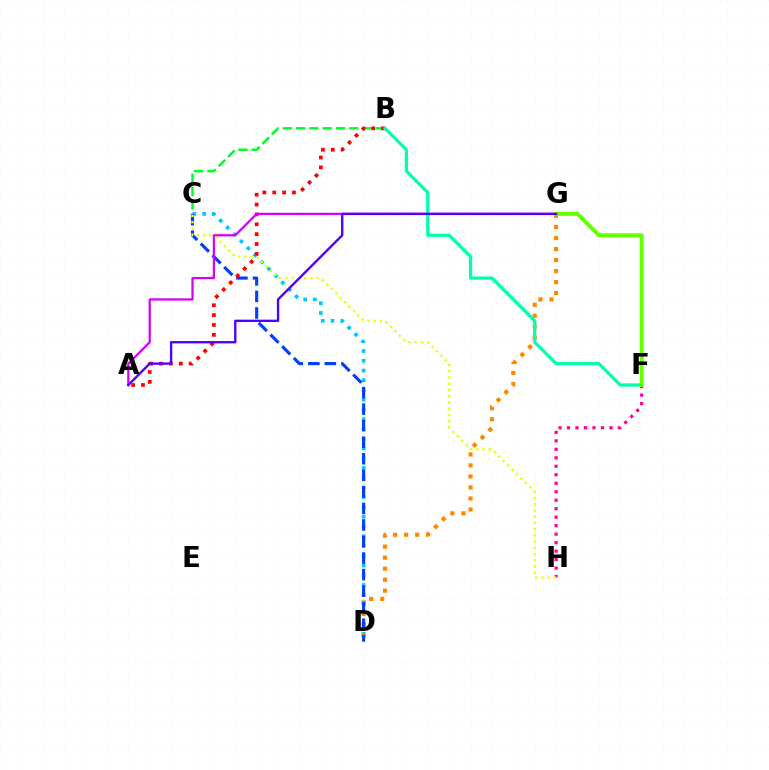{('F', 'H'): [{'color': '#ff00a0', 'line_style': 'dotted', 'thickness': 2.3}], ('B', 'C'): [{'color': '#00ff27', 'line_style': 'dashed', 'thickness': 1.81}], ('C', 'D'): [{'color': '#00c7ff', 'line_style': 'dotted', 'thickness': 2.65}, {'color': '#003fff', 'line_style': 'dashed', 'thickness': 2.25}], ('D', 'G'): [{'color': '#ff8800', 'line_style': 'dotted', 'thickness': 2.99}], ('A', 'B'): [{'color': '#ff0000', 'line_style': 'dotted', 'thickness': 2.68}], ('A', 'G'): [{'color': '#d600ff', 'line_style': 'solid', 'thickness': 1.63}, {'color': '#4f00ff', 'line_style': 'solid', 'thickness': 1.7}], ('B', 'F'): [{'color': '#00ffaf', 'line_style': 'solid', 'thickness': 2.34}], ('C', 'H'): [{'color': '#eeff00', 'line_style': 'dotted', 'thickness': 1.69}], ('F', 'G'): [{'color': '#66ff00', 'line_style': 'solid', 'thickness': 2.86}]}